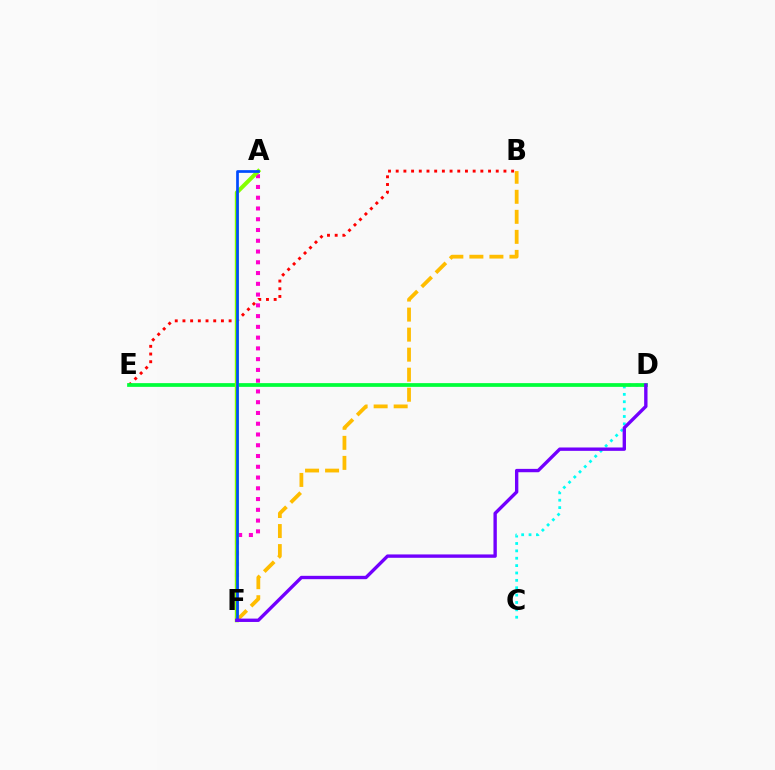{('A', 'F'): [{'color': '#ff00cf', 'line_style': 'dotted', 'thickness': 2.92}, {'color': '#84ff00', 'line_style': 'solid', 'thickness': 2.89}, {'color': '#004bff', 'line_style': 'solid', 'thickness': 1.94}], ('B', 'E'): [{'color': '#ff0000', 'line_style': 'dotted', 'thickness': 2.09}], ('C', 'D'): [{'color': '#00fff6', 'line_style': 'dotted', 'thickness': 2.0}], ('D', 'E'): [{'color': '#00ff39', 'line_style': 'solid', 'thickness': 2.69}], ('B', 'F'): [{'color': '#ffbd00', 'line_style': 'dashed', 'thickness': 2.72}], ('D', 'F'): [{'color': '#7200ff', 'line_style': 'solid', 'thickness': 2.42}]}